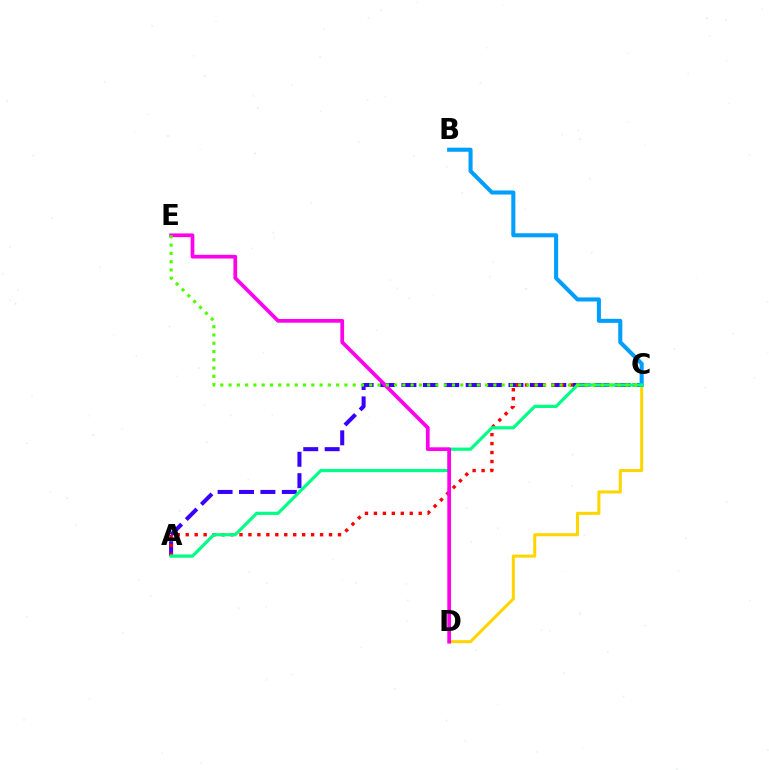{('A', 'C'): [{'color': '#3700ff', 'line_style': 'dashed', 'thickness': 2.91}, {'color': '#ff0000', 'line_style': 'dotted', 'thickness': 2.43}, {'color': '#00ff86', 'line_style': 'solid', 'thickness': 2.31}], ('C', 'D'): [{'color': '#ffd500', 'line_style': 'solid', 'thickness': 2.19}], ('B', 'C'): [{'color': '#009eff', 'line_style': 'solid', 'thickness': 2.93}], ('D', 'E'): [{'color': '#ff00ed', 'line_style': 'solid', 'thickness': 2.68}], ('C', 'E'): [{'color': '#4fff00', 'line_style': 'dotted', 'thickness': 2.25}]}